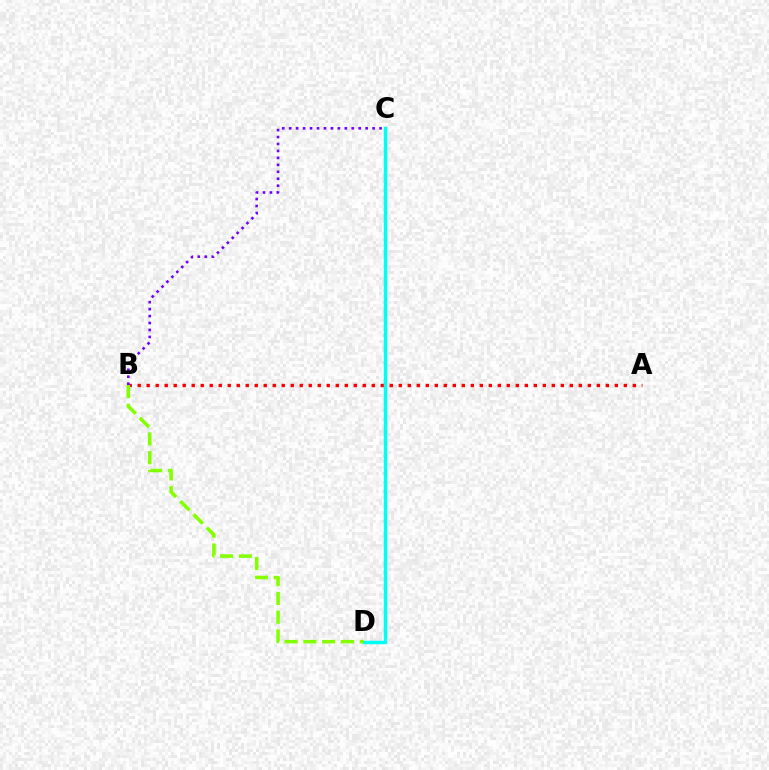{('A', 'B'): [{'color': '#ff0000', 'line_style': 'dotted', 'thickness': 2.45}], ('B', 'C'): [{'color': '#7200ff', 'line_style': 'dotted', 'thickness': 1.89}], ('C', 'D'): [{'color': '#00fff6', 'line_style': 'solid', 'thickness': 2.5}], ('B', 'D'): [{'color': '#84ff00', 'line_style': 'dashed', 'thickness': 2.55}]}